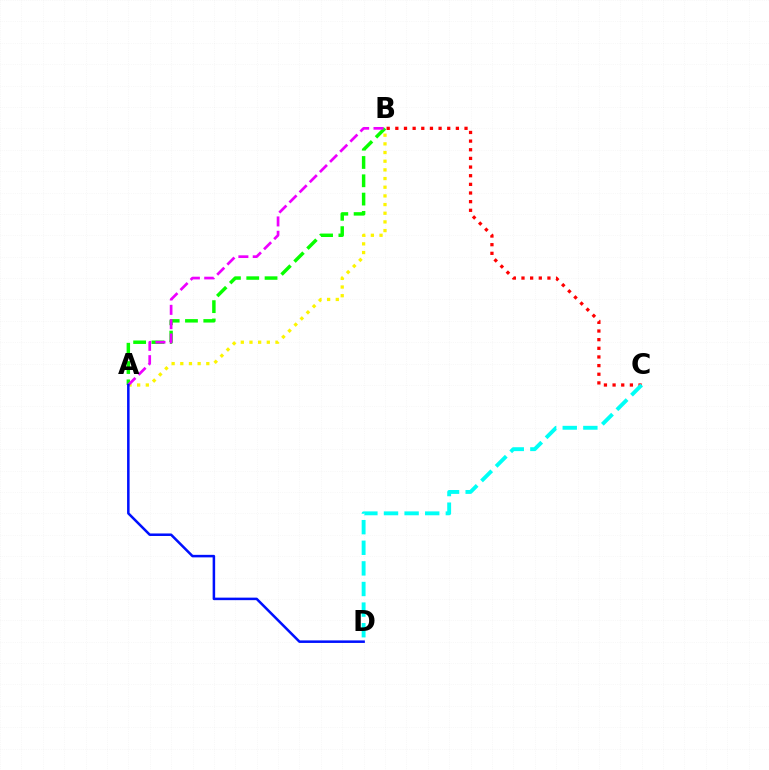{('A', 'B'): [{'color': '#08ff00', 'line_style': 'dashed', 'thickness': 2.49}, {'color': '#fcf500', 'line_style': 'dotted', 'thickness': 2.36}, {'color': '#ee00ff', 'line_style': 'dashed', 'thickness': 1.95}], ('B', 'C'): [{'color': '#ff0000', 'line_style': 'dotted', 'thickness': 2.35}], ('C', 'D'): [{'color': '#00fff6', 'line_style': 'dashed', 'thickness': 2.8}], ('A', 'D'): [{'color': '#0010ff', 'line_style': 'solid', 'thickness': 1.82}]}